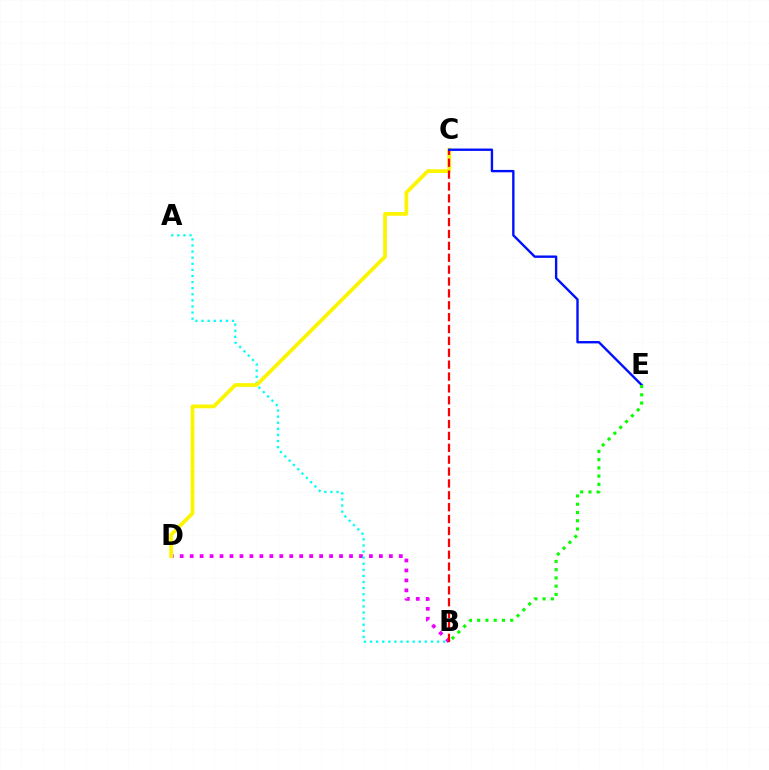{('B', 'D'): [{'color': '#ee00ff', 'line_style': 'dotted', 'thickness': 2.71}], ('A', 'B'): [{'color': '#00fff6', 'line_style': 'dotted', 'thickness': 1.66}], ('C', 'D'): [{'color': '#fcf500', 'line_style': 'solid', 'thickness': 2.7}], ('B', 'C'): [{'color': '#ff0000', 'line_style': 'dashed', 'thickness': 1.61}], ('C', 'E'): [{'color': '#0010ff', 'line_style': 'solid', 'thickness': 1.71}], ('B', 'E'): [{'color': '#08ff00', 'line_style': 'dotted', 'thickness': 2.24}]}